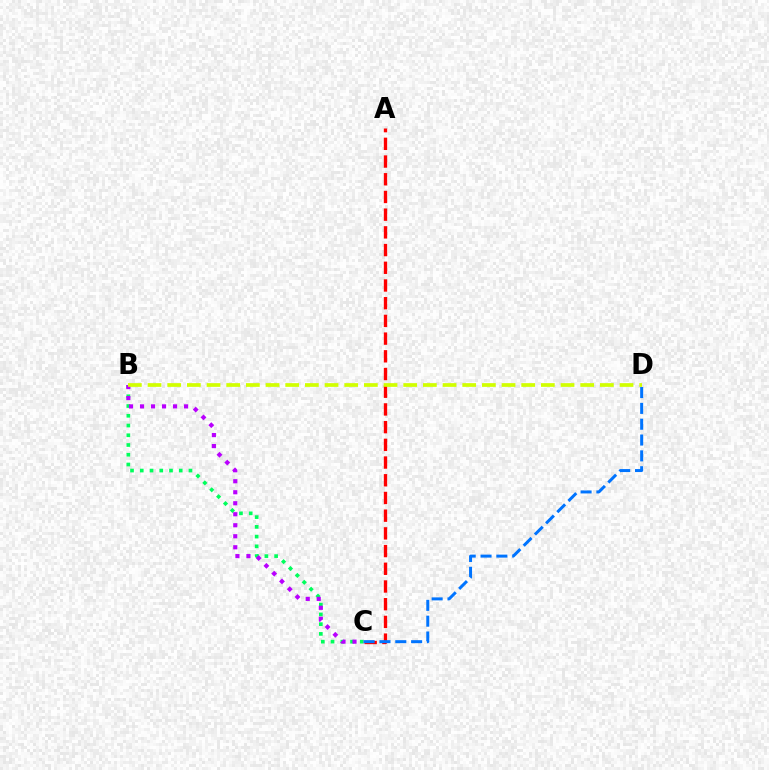{('B', 'C'): [{'color': '#00ff5c', 'line_style': 'dotted', 'thickness': 2.65}, {'color': '#b900ff', 'line_style': 'dotted', 'thickness': 2.99}], ('A', 'C'): [{'color': '#ff0000', 'line_style': 'dashed', 'thickness': 2.41}], ('C', 'D'): [{'color': '#0074ff', 'line_style': 'dashed', 'thickness': 2.15}], ('B', 'D'): [{'color': '#d1ff00', 'line_style': 'dashed', 'thickness': 2.67}]}